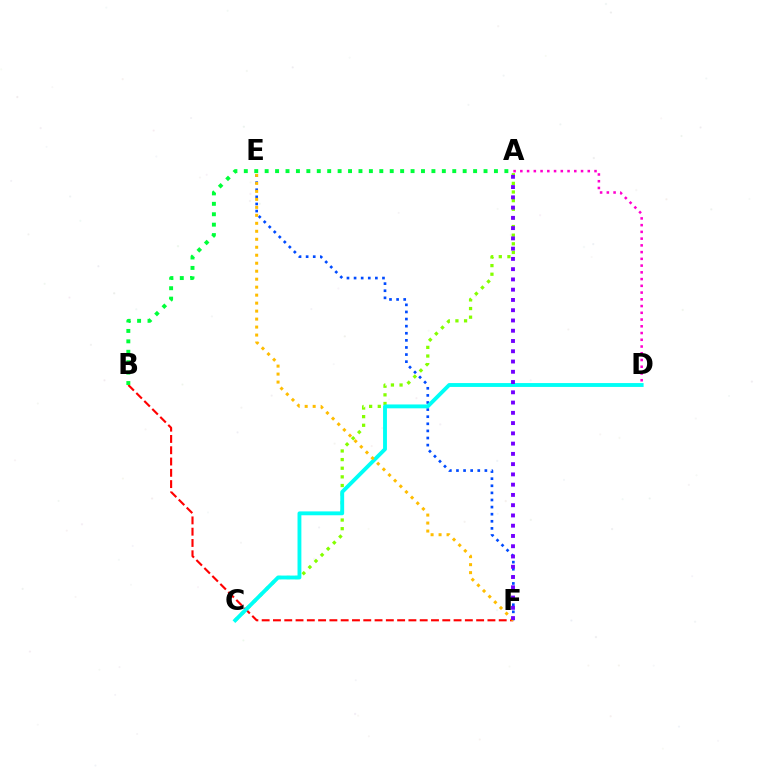{('B', 'F'): [{'color': '#ff0000', 'line_style': 'dashed', 'thickness': 1.53}], ('A', 'B'): [{'color': '#00ff39', 'line_style': 'dotted', 'thickness': 2.83}], ('A', 'D'): [{'color': '#ff00cf', 'line_style': 'dotted', 'thickness': 1.83}], ('A', 'C'): [{'color': '#84ff00', 'line_style': 'dotted', 'thickness': 2.35}], ('E', 'F'): [{'color': '#004bff', 'line_style': 'dotted', 'thickness': 1.93}, {'color': '#ffbd00', 'line_style': 'dotted', 'thickness': 2.17}], ('C', 'D'): [{'color': '#00fff6', 'line_style': 'solid', 'thickness': 2.78}], ('A', 'F'): [{'color': '#7200ff', 'line_style': 'dotted', 'thickness': 2.79}]}